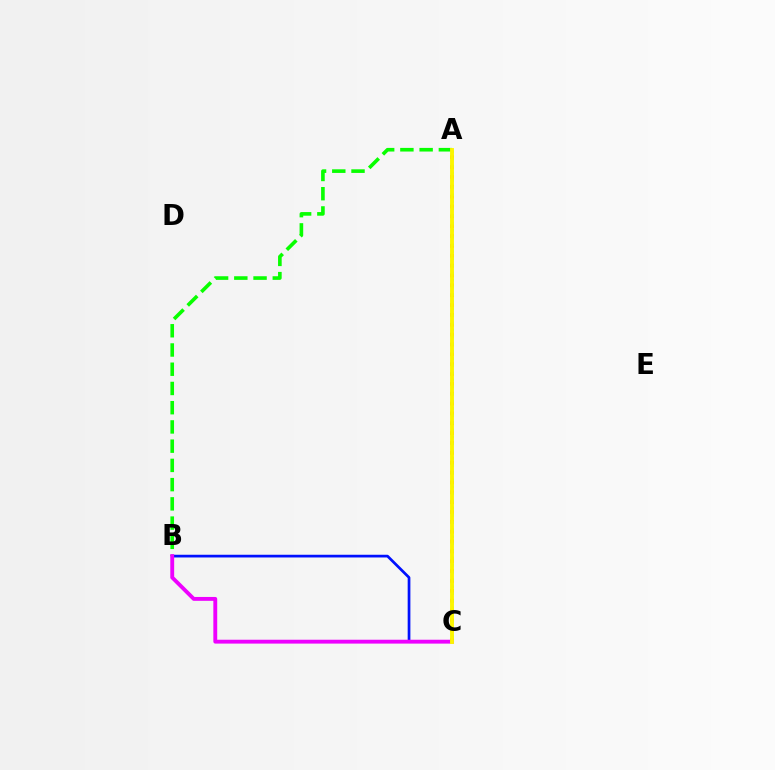{('A', 'B'): [{'color': '#08ff00', 'line_style': 'dashed', 'thickness': 2.61}], ('A', 'C'): [{'color': '#ff0000', 'line_style': 'dotted', 'thickness': 2.68}, {'color': '#00fff6', 'line_style': 'dotted', 'thickness': 1.94}, {'color': '#fcf500', 'line_style': 'solid', 'thickness': 2.8}], ('B', 'C'): [{'color': '#0010ff', 'line_style': 'solid', 'thickness': 1.95}, {'color': '#ee00ff', 'line_style': 'solid', 'thickness': 2.78}]}